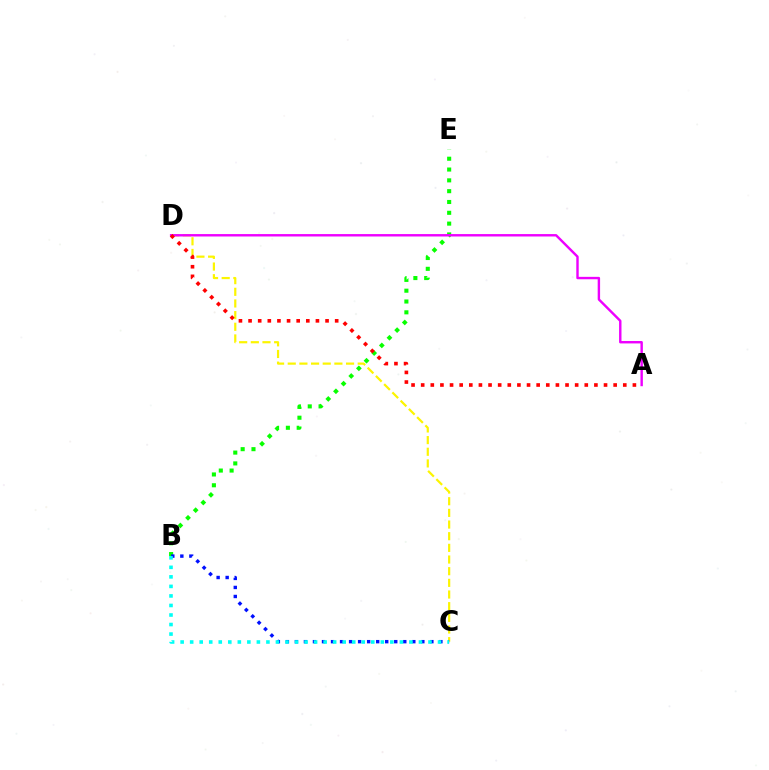{('C', 'D'): [{'color': '#fcf500', 'line_style': 'dashed', 'thickness': 1.58}], ('B', 'E'): [{'color': '#08ff00', 'line_style': 'dotted', 'thickness': 2.94}], ('A', 'D'): [{'color': '#ee00ff', 'line_style': 'solid', 'thickness': 1.74}, {'color': '#ff0000', 'line_style': 'dotted', 'thickness': 2.61}], ('B', 'C'): [{'color': '#0010ff', 'line_style': 'dotted', 'thickness': 2.45}, {'color': '#00fff6', 'line_style': 'dotted', 'thickness': 2.59}]}